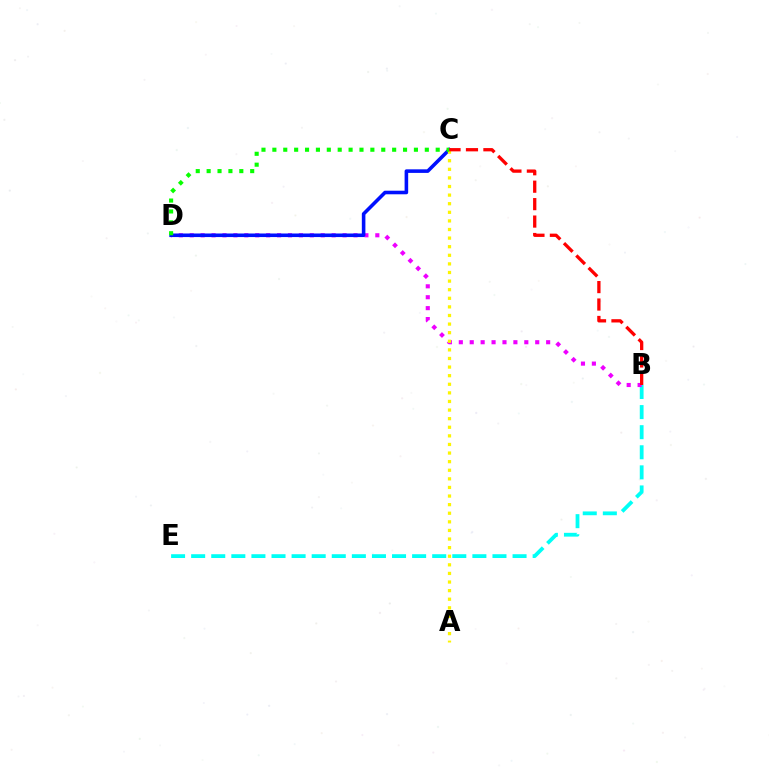{('B', 'E'): [{'color': '#00fff6', 'line_style': 'dashed', 'thickness': 2.73}], ('B', 'D'): [{'color': '#ee00ff', 'line_style': 'dotted', 'thickness': 2.97}], ('C', 'D'): [{'color': '#0010ff', 'line_style': 'solid', 'thickness': 2.58}, {'color': '#08ff00', 'line_style': 'dotted', 'thickness': 2.96}], ('A', 'C'): [{'color': '#fcf500', 'line_style': 'dotted', 'thickness': 2.34}], ('B', 'C'): [{'color': '#ff0000', 'line_style': 'dashed', 'thickness': 2.37}]}